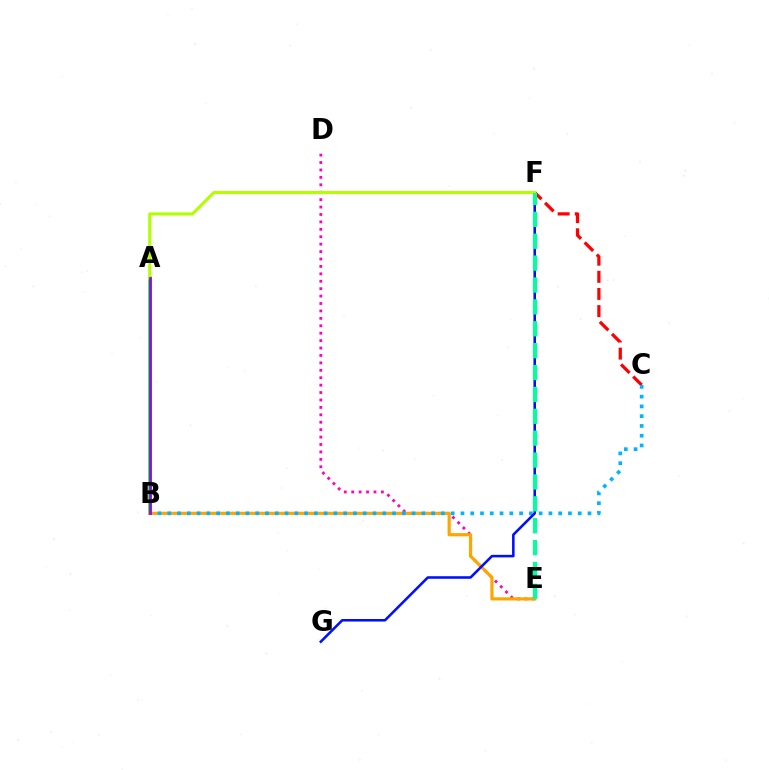{('D', 'E'): [{'color': '#ff00bd', 'line_style': 'dotted', 'thickness': 2.02}], ('A', 'B'): [{'color': '#08ff00', 'line_style': 'solid', 'thickness': 2.65}, {'color': '#9b00ff', 'line_style': 'solid', 'thickness': 1.94}], ('C', 'F'): [{'color': '#ff0000', 'line_style': 'dashed', 'thickness': 2.33}], ('B', 'E'): [{'color': '#ffa500', 'line_style': 'solid', 'thickness': 2.29}], ('B', 'C'): [{'color': '#00b5ff', 'line_style': 'dotted', 'thickness': 2.66}], ('F', 'G'): [{'color': '#0010ff', 'line_style': 'solid', 'thickness': 1.84}], ('A', 'F'): [{'color': '#b3ff00', 'line_style': 'solid', 'thickness': 2.21}], ('E', 'F'): [{'color': '#00ff9d', 'line_style': 'dashed', 'thickness': 2.97}]}